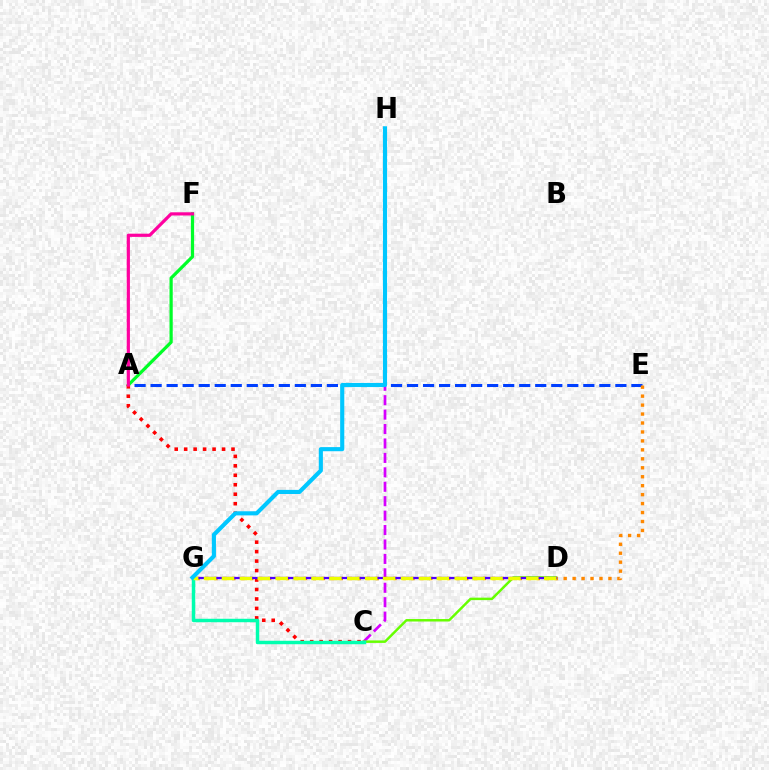{('C', 'H'): [{'color': '#d600ff', 'line_style': 'dashed', 'thickness': 1.96}], ('C', 'D'): [{'color': '#66ff00', 'line_style': 'solid', 'thickness': 1.78}], ('A', 'E'): [{'color': '#003fff', 'line_style': 'dashed', 'thickness': 2.18}], ('A', 'F'): [{'color': '#00ff27', 'line_style': 'solid', 'thickness': 2.32}, {'color': '#ff00a0', 'line_style': 'solid', 'thickness': 2.3}], ('E', 'G'): [{'color': '#ff8800', 'line_style': 'dotted', 'thickness': 2.43}], ('A', 'C'): [{'color': '#ff0000', 'line_style': 'dotted', 'thickness': 2.57}], ('D', 'G'): [{'color': '#4f00ff', 'line_style': 'solid', 'thickness': 1.62}, {'color': '#eeff00', 'line_style': 'dashed', 'thickness': 2.43}], ('C', 'G'): [{'color': '#00ffaf', 'line_style': 'solid', 'thickness': 2.49}], ('G', 'H'): [{'color': '#00c7ff', 'line_style': 'solid', 'thickness': 2.97}]}